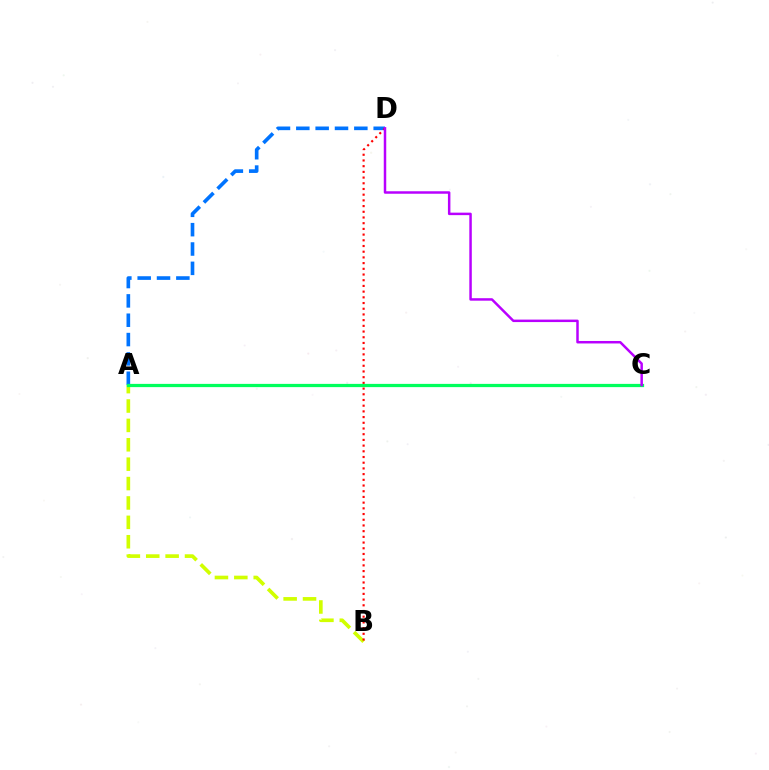{('A', 'B'): [{'color': '#d1ff00', 'line_style': 'dashed', 'thickness': 2.63}], ('A', 'D'): [{'color': '#0074ff', 'line_style': 'dashed', 'thickness': 2.63}], ('B', 'D'): [{'color': '#ff0000', 'line_style': 'dotted', 'thickness': 1.55}], ('A', 'C'): [{'color': '#00ff5c', 'line_style': 'solid', 'thickness': 2.34}], ('C', 'D'): [{'color': '#b900ff', 'line_style': 'solid', 'thickness': 1.79}]}